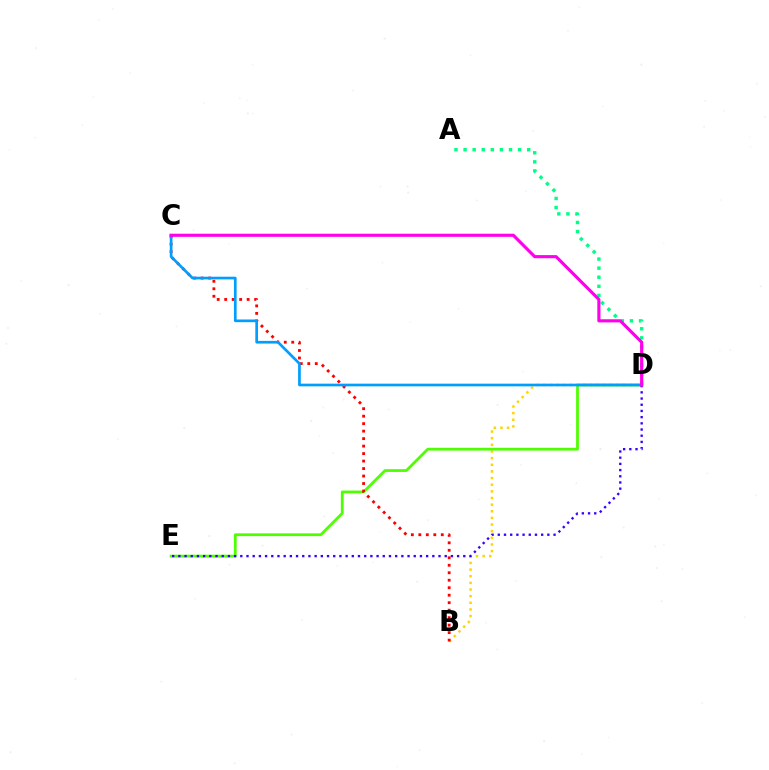{('B', 'D'): [{'color': '#ffd500', 'line_style': 'dotted', 'thickness': 1.8}], ('D', 'E'): [{'color': '#4fff00', 'line_style': 'solid', 'thickness': 2.0}, {'color': '#3700ff', 'line_style': 'dotted', 'thickness': 1.68}], ('A', 'D'): [{'color': '#00ff86', 'line_style': 'dotted', 'thickness': 2.47}], ('B', 'C'): [{'color': '#ff0000', 'line_style': 'dotted', 'thickness': 2.03}], ('C', 'D'): [{'color': '#009eff', 'line_style': 'solid', 'thickness': 1.94}, {'color': '#ff00ed', 'line_style': 'solid', 'thickness': 2.26}]}